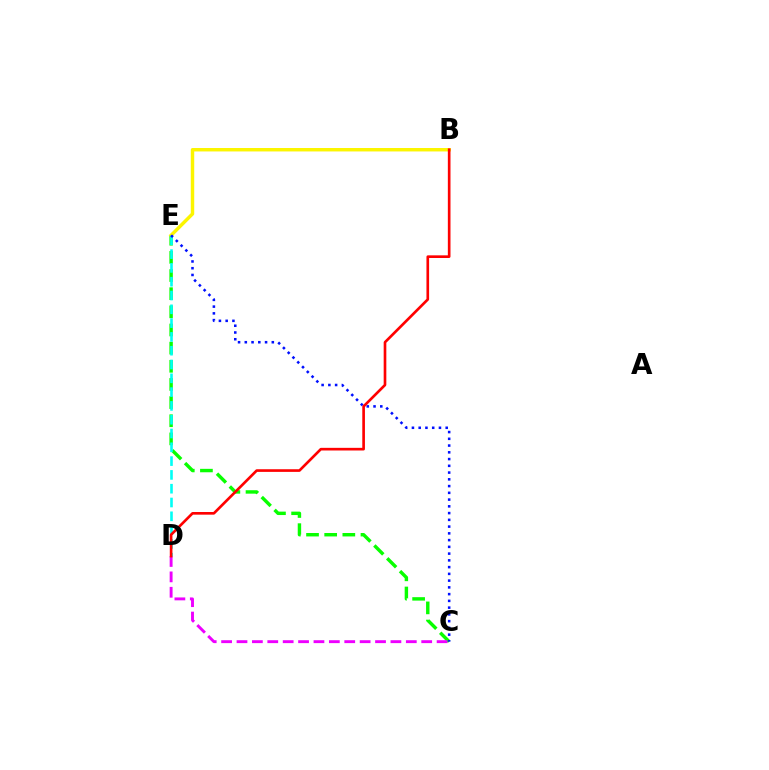{('C', 'E'): [{'color': '#08ff00', 'line_style': 'dashed', 'thickness': 2.47}, {'color': '#0010ff', 'line_style': 'dotted', 'thickness': 1.83}], ('B', 'E'): [{'color': '#fcf500', 'line_style': 'solid', 'thickness': 2.48}], ('D', 'E'): [{'color': '#00fff6', 'line_style': 'dashed', 'thickness': 1.87}], ('C', 'D'): [{'color': '#ee00ff', 'line_style': 'dashed', 'thickness': 2.09}], ('B', 'D'): [{'color': '#ff0000', 'line_style': 'solid', 'thickness': 1.91}]}